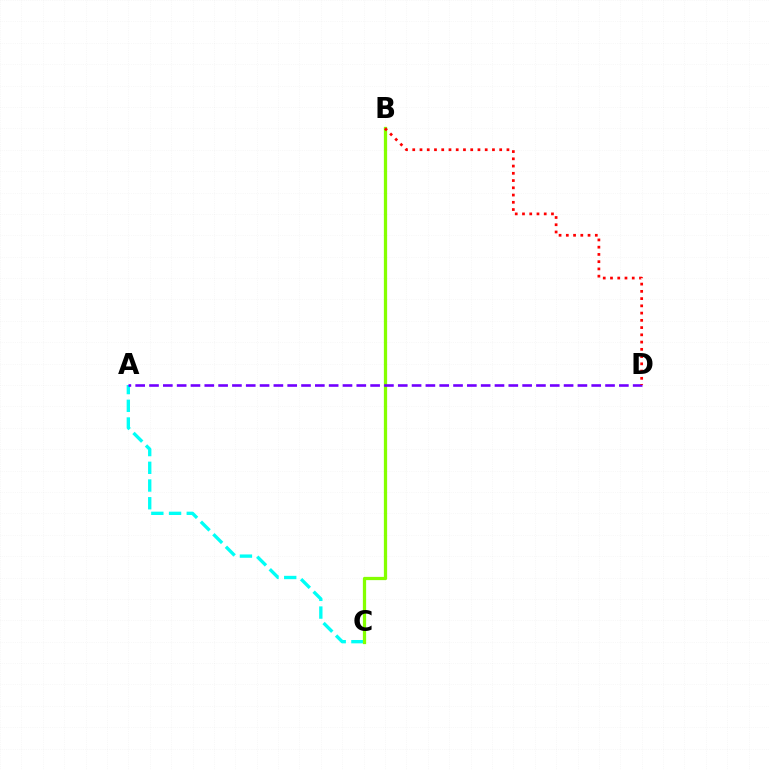{('A', 'C'): [{'color': '#00fff6', 'line_style': 'dashed', 'thickness': 2.41}], ('B', 'C'): [{'color': '#84ff00', 'line_style': 'solid', 'thickness': 2.34}], ('A', 'D'): [{'color': '#7200ff', 'line_style': 'dashed', 'thickness': 1.88}], ('B', 'D'): [{'color': '#ff0000', 'line_style': 'dotted', 'thickness': 1.97}]}